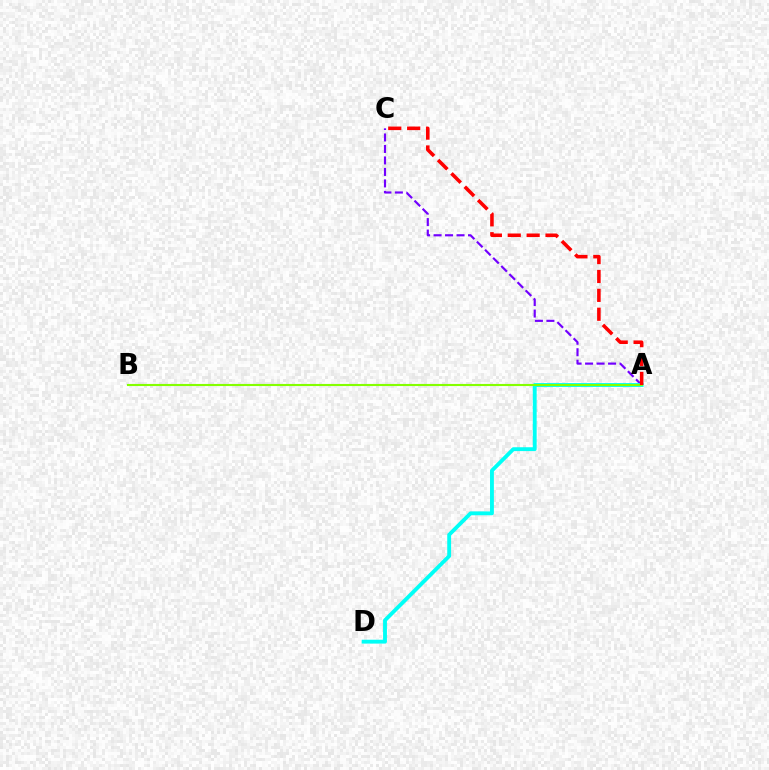{('A', 'C'): [{'color': '#7200ff', 'line_style': 'dashed', 'thickness': 1.56}, {'color': '#ff0000', 'line_style': 'dashed', 'thickness': 2.57}], ('A', 'D'): [{'color': '#00fff6', 'line_style': 'solid', 'thickness': 2.78}], ('A', 'B'): [{'color': '#84ff00', 'line_style': 'solid', 'thickness': 1.52}]}